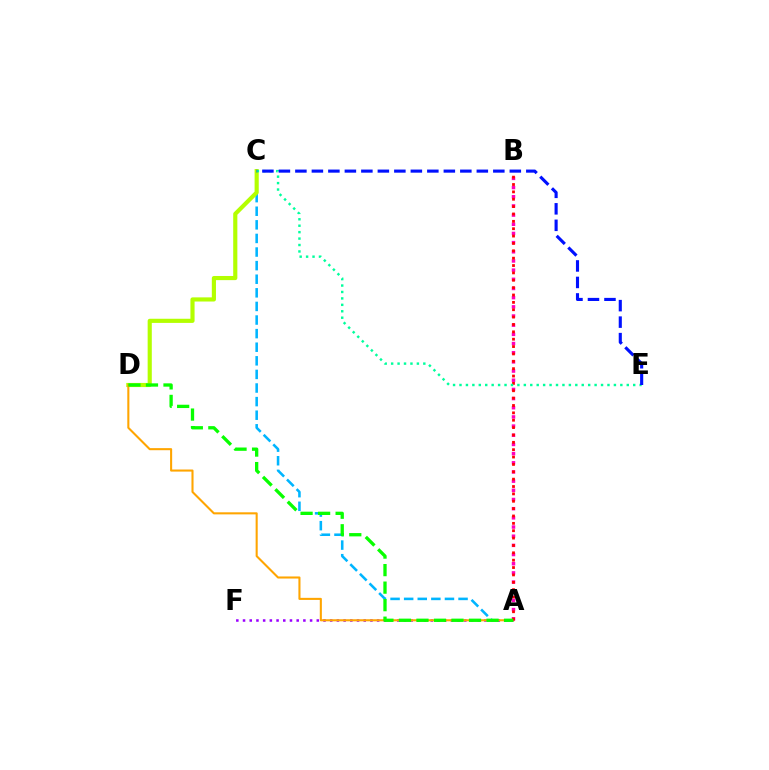{('A', 'C'): [{'color': '#00b5ff', 'line_style': 'dashed', 'thickness': 1.85}], ('C', 'D'): [{'color': '#b3ff00', 'line_style': 'solid', 'thickness': 2.98}], ('A', 'F'): [{'color': '#9b00ff', 'line_style': 'dotted', 'thickness': 1.82}], ('A', 'D'): [{'color': '#ffa500', 'line_style': 'solid', 'thickness': 1.5}, {'color': '#08ff00', 'line_style': 'dashed', 'thickness': 2.38}], ('A', 'B'): [{'color': '#ff00bd', 'line_style': 'dotted', 'thickness': 2.49}, {'color': '#ff0000', 'line_style': 'dotted', 'thickness': 2.0}], ('C', 'E'): [{'color': '#00ff9d', 'line_style': 'dotted', 'thickness': 1.75}, {'color': '#0010ff', 'line_style': 'dashed', 'thickness': 2.24}]}